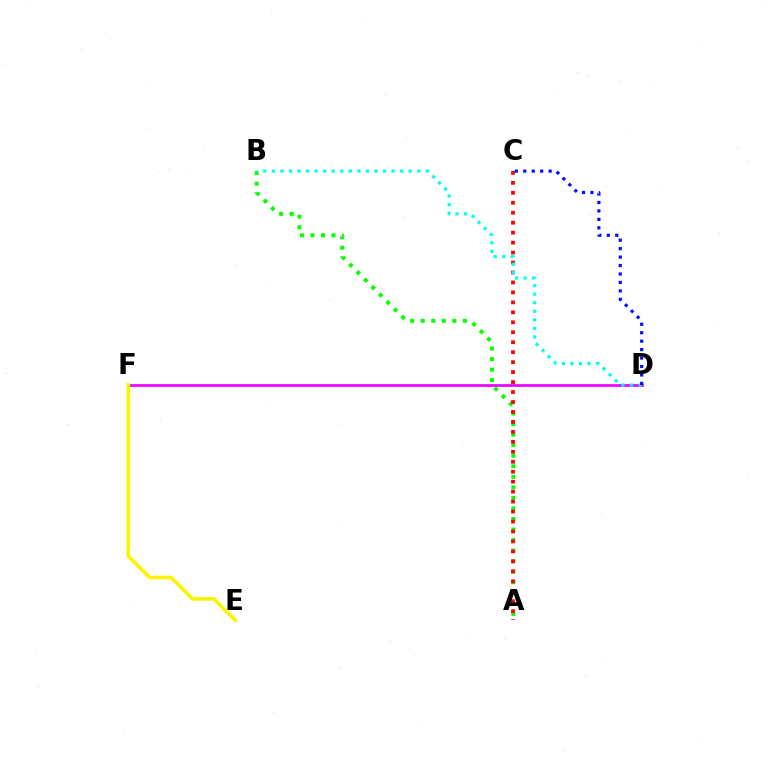{('A', 'B'): [{'color': '#08ff00', 'line_style': 'dotted', 'thickness': 2.87}], ('A', 'C'): [{'color': '#ff0000', 'line_style': 'dotted', 'thickness': 2.71}], ('D', 'F'): [{'color': '#ee00ff', 'line_style': 'solid', 'thickness': 1.96}], ('B', 'D'): [{'color': '#00fff6', 'line_style': 'dotted', 'thickness': 2.32}], ('C', 'D'): [{'color': '#0010ff', 'line_style': 'dotted', 'thickness': 2.3}], ('E', 'F'): [{'color': '#fcf500', 'line_style': 'solid', 'thickness': 2.62}]}